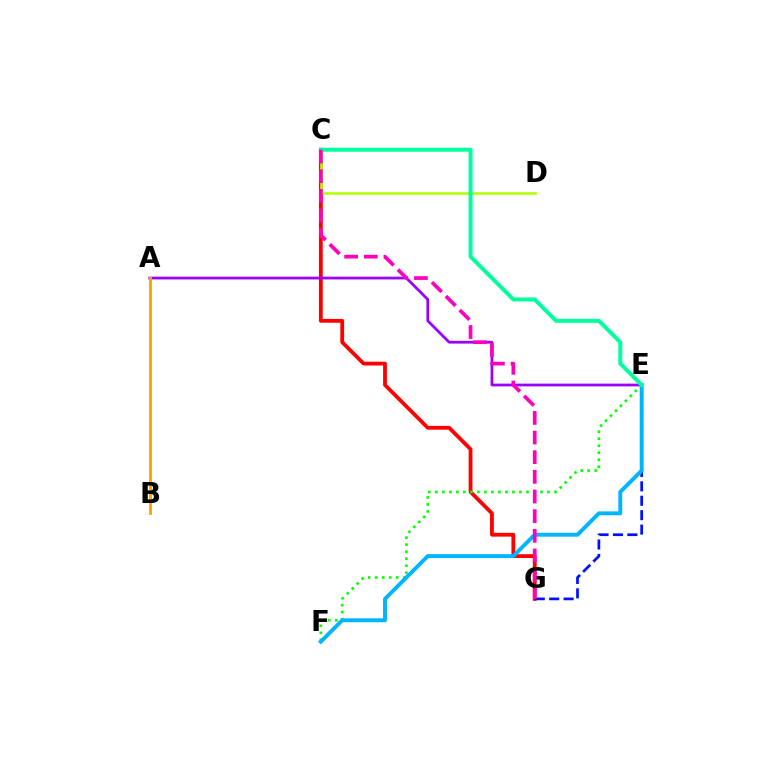{('C', 'G'): [{'color': '#ff0000', 'line_style': 'solid', 'thickness': 2.74}, {'color': '#ff00bd', 'line_style': 'dashed', 'thickness': 2.67}], ('A', 'E'): [{'color': '#9b00ff', 'line_style': 'solid', 'thickness': 1.99}], ('E', 'G'): [{'color': '#0010ff', 'line_style': 'dashed', 'thickness': 1.96}], ('E', 'F'): [{'color': '#08ff00', 'line_style': 'dotted', 'thickness': 1.9}, {'color': '#00b5ff', 'line_style': 'solid', 'thickness': 2.82}], ('C', 'D'): [{'color': '#b3ff00', 'line_style': 'solid', 'thickness': 1.84}], ('C', 'E'): [{'color': '#00ff9d', 'line_style': 'solid', 'thickness': 2.86}], ('A', 'B'): [{'color': '#ffa500', 'line_style': 'solid', 'thickness': 2.1}]}